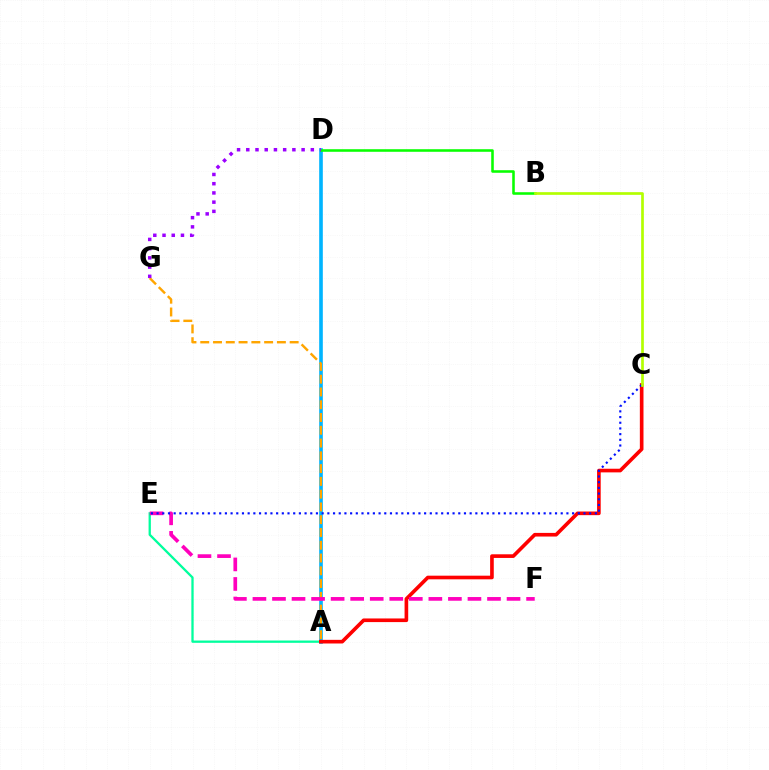{('A', 'D'): [{'color': '#00b5ff', 'line_style': 'solid', 'thickness': 2.62}], ('B', 'D'): [{'color': '#08ff00', 'line_style': 'solid', 'thickness': 1.84}], ('A', 'E'): [{'color': '#00ff9d', 'line_style': 'solid', 'thickness': 1.65}], ('A', 'C'): [{'color': '#ff0000', 'line_style': 'solid', 'thickness': 2.62}], ('A', 'G'): [{'color': '#ffa500', 'line_style': 'dashed', 'thickness': 1.74}], ('E', 'F'): [{'color': '#ff00bd', 'line_style': 'dashed', 'thickness': 2.66}], ('C', 'E'): [{'color': '#0010ff', 'line_style': 'dotted', 'thickness': 1.55}], ('D', 'G'): [{'color': '#9b00ff', 'line_style': 'dotted', 'thickness': 2.51}], ('B', 'C'): [{'color': '#b3ff00', 'line_style': 'solid', 'thickness': 1.94}]}